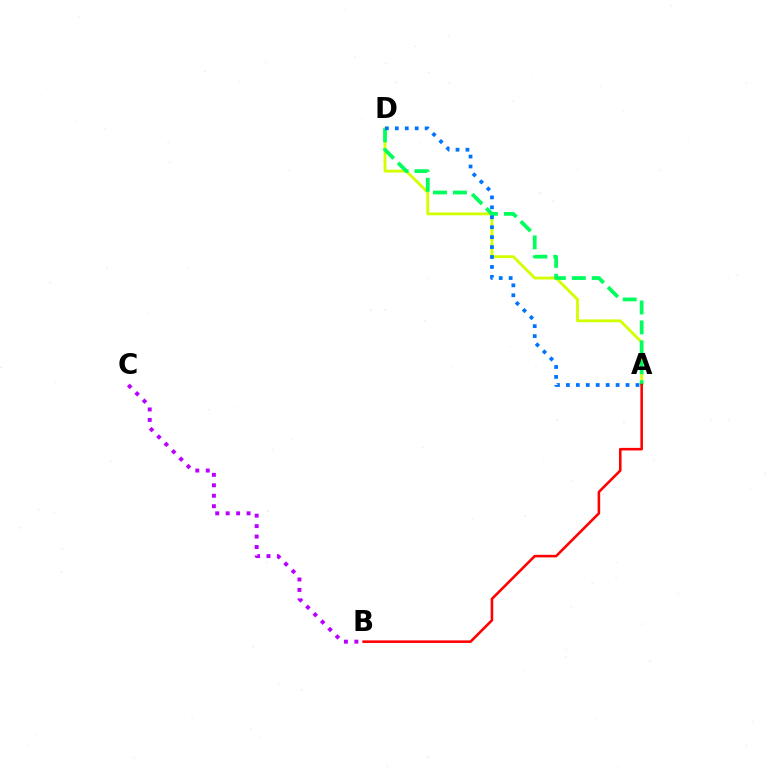{('A', 'D'): [{'color': '#d1ff00', 'line_style': 'solid', 'thickness': 2.03}, {'color': '#00ff5c', 'line_style': 'dashed', 'thickness': 2.71}, {'color': '#0074ff', 'line_style': 'dotted', 'thickness': 2.7}], ('B', 'C'): [{'color': '#b900ff', 'line_style': 'dotted', 'thickness': 2.84}], ('A', 'B'): [{'color': '#ff0000', 'line_style': 'solid', 'thickness': 1.85}]}